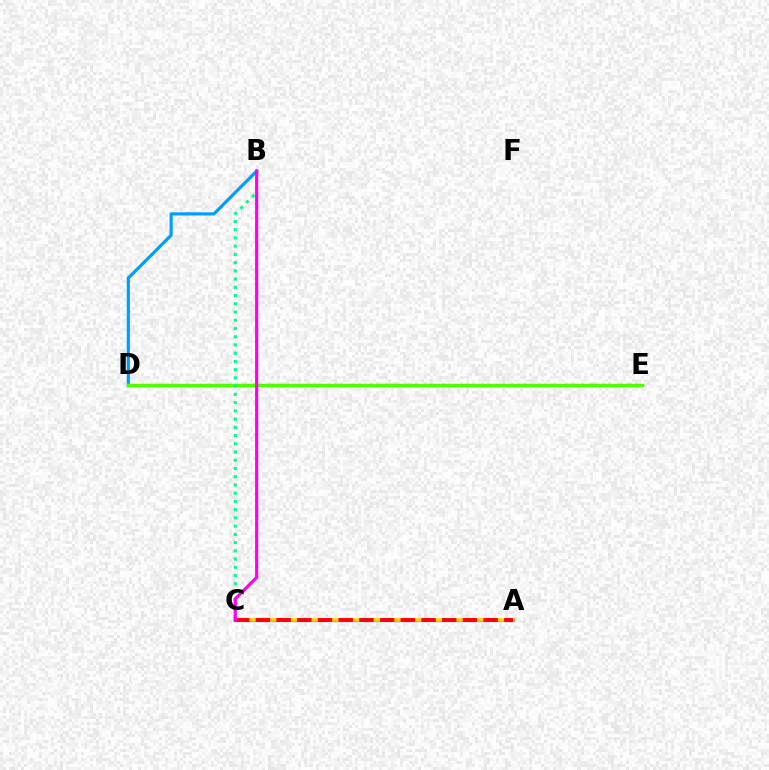{('B', 'D'): [{'color': '#009eff', 'line_style': 'solid', 'thickness': 2.28}], ('A', 'C'): [{'color': '#3700ff', 'line_style': 'solid', 'thickness': 2.24}, {'color': '#ffd500', 'line_style': 'solid', 'thickness': 2.6}, {'color': '#ff0000', 'line_style': 'dashed', 'thickness': 2.81}], ('D', 'E'): [{'color': '#4fff00', 'line_style': 'solid', 'thickness': 2.52}], ('B', 'C'): [{'color': '#00ff86', 'line_style': 'dotted', 'thickness': 2.24}, {'color': '#ff00ed', 'line_style': 'solid', 'thickness': 2.28}]}